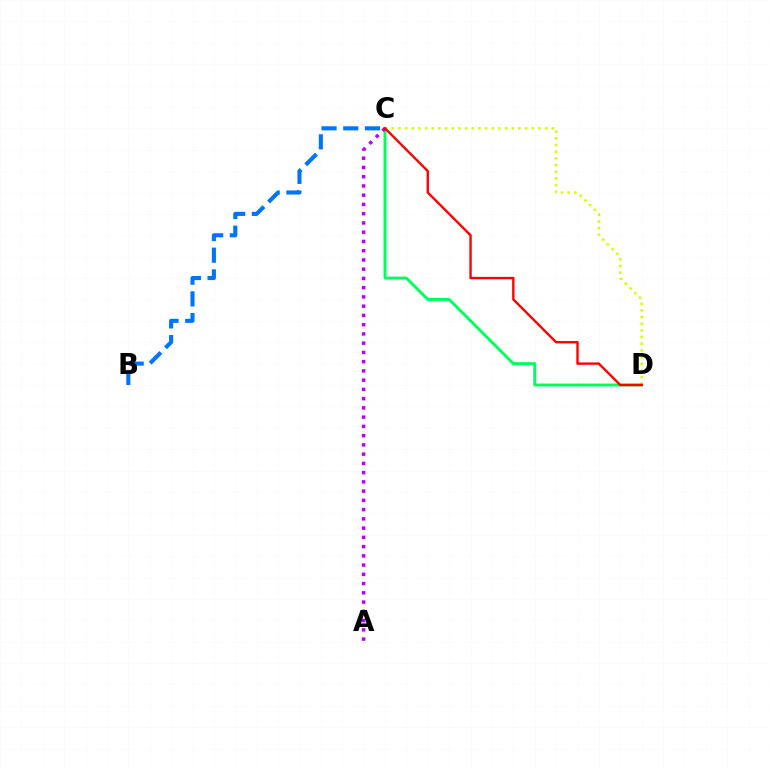{('C', 'D'): [{'color': '#d1ff00', 'line_style': 'dotted', 'thickness': 1.81}, {'color': '#00ff5c', 'line_style': 'solid', 'thickness': 2.11}, {'color': '#ff0000', 'line_style': 'solid', 'thickness': 1.71}], ('B', 'C'): [{'color': '#0074ff', 'line_style': 'dashed', 'thickness': 2.95}], ('A', 'C'): [{'color': '#b900ff', 'line_style': 'dotted', 'thickness': 2.51}]}